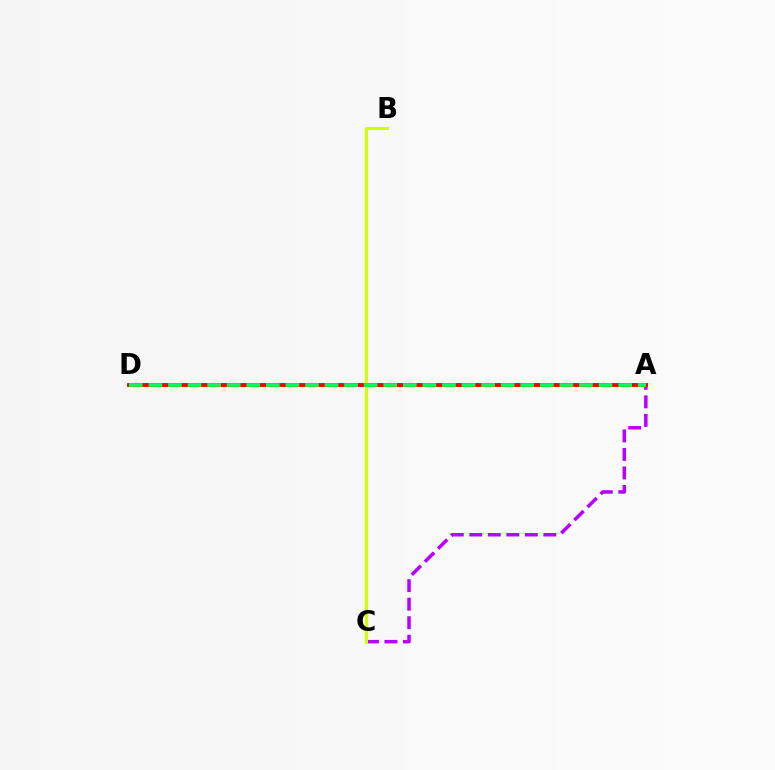{('A', 'C'): [{'color': '#b900ff', 'line_style': 'dashed', 'thickness': 2.52}], ('B', 'C'): [{'color': '#d1ff00', 'line_style': 'solid', 'thickness': 2.23}], ('A', 'D'): [{'color': '#0074ff', 'line_style': 'dashed', 'thickness': 2.09}, {'color': '#ff0000', 'line_style': 'solid', 'thickness': 2.81}, {'color': '#00ff5c', 'line_style': 'dashed', 'thickness': 2.66}]}